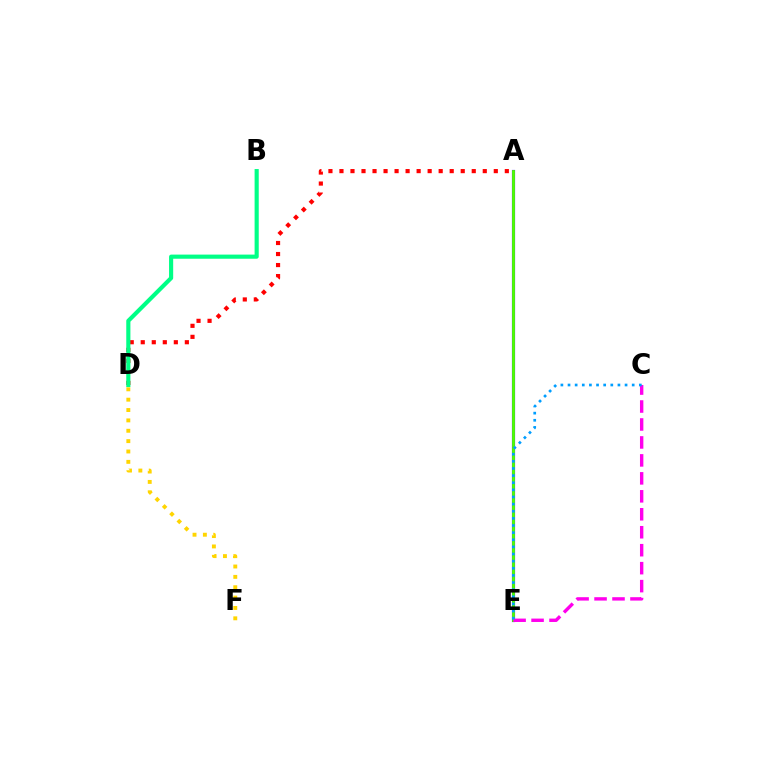{('A', 'E'): [{'color': '#3700ff', 'line_style': 'solid', 'thickness': 2.27}, {'color': '#4fff00', 'line_style': 'solid', 'thickness': 2.02}], ('A', 'D'): [{'color': '#ff0000', 'line_style': 'dotted', 'thickness': 3.0}], ('B', 'D'): [{'color': '#00ff86', 'line_style': 'solid', 'thickness': 2.98}], ('C', 'E'): [{'color': '#ff00ed', 'line_style': 'dashed', 'thickness': 2.44}, {'color': '#009eff', 'line_style': 'dotted', 'thickness': 1.94}], ('D', 'F'): [{'color': '#ffd500', 'line_style': 'dotted', 'thickness': 2.82}]}